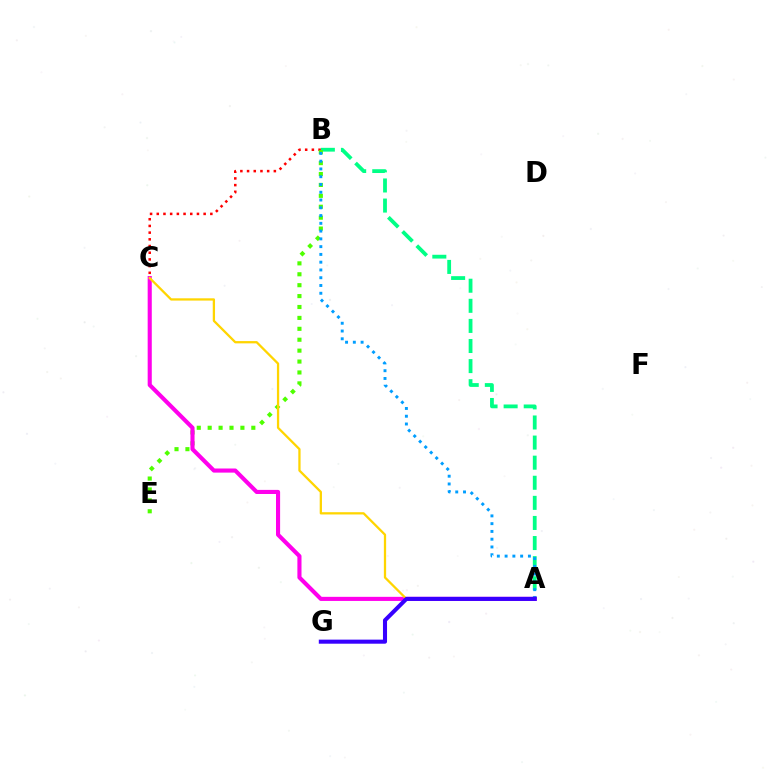{('A', 'B'): [{'color': '#00ff86', 'line_style': 'dashed', 'thickness': 2.73}, {'color': '#009eff', 'line_style': 'dotted', 'thickness': 2.11}], ('B', 'C'): [{'color': '#ff0000', 'line_style': 'dotted', 'thickness': 1.82}], ('B', 'E'): [{'color': '#4fff00', 'line_style': 'dotted', 'thickness': 2.96}], ('A', 'C'): [{'color': '#ff00ed', 'line_style': 'solid', 'thickness': 2.96}, {'color': '#ffd500', 'line_style': 'solid', 'thickness': 1.64}], ('A', 'G'): [{'color': '#3700ff', 'line_style': 'solid', 'thickness': 2.93}]}